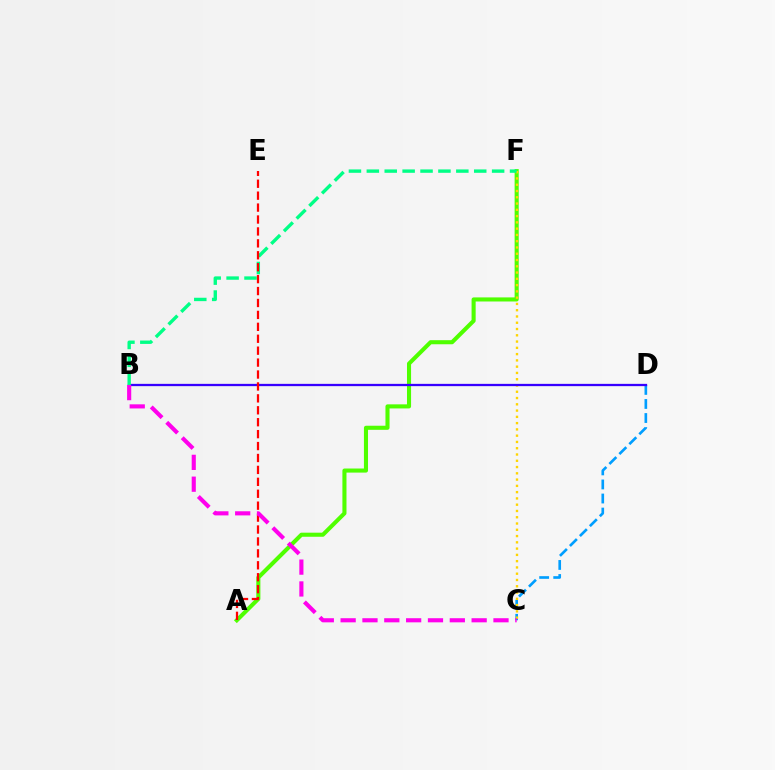{('A', 'F'): [{'color': '#4fff00', 'line_style': 'solid', 'thickness': 2.94}], ('C', 'D'): [{'color': '#009eff', 'line_style': 'dashed', 'thickness': 1.91}], ('C', 'F'): [{'color': '#ffd500', 'line_style': 'dotted', 'thickness': 1.7}], ('B', 'D'): [{'color': '#3700ff', 'line_style': 'solid', 'thickness': 1.64}], ('B', 'F'): [{'color': '#00ff86', 'line_style': 'dashed', 'thickness': 2.43}], ('A', 'E'): [{'color': '#ff0000', 'line_style': 'dashed', 'thickness': 1.62}], ('B', 'C'): [{'color': '#ff00ed', 'line_style': 'dashed', 'thickness': 2.97}]}